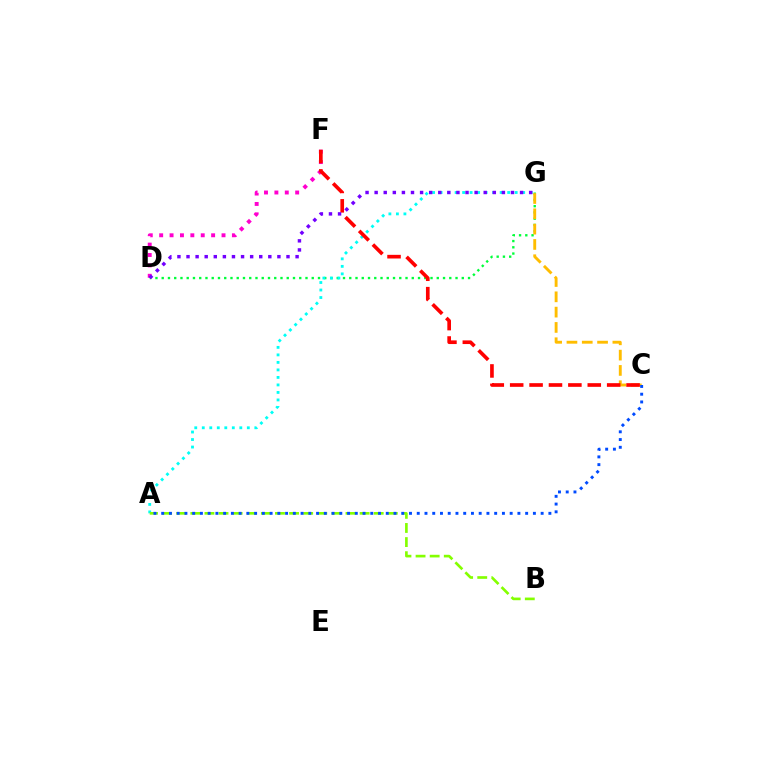{('D', 'G'): [{'color': '#00ff39', 'line_style': 'dotted', 'thickness': 1.7}, {'color': '#7200ff', 'line_style': 'dotted', 'thickness': 2.47}], ('D', 'F'): [{'color': '#ff00cf', 'line_style': 'dotted', 'thickness': 2.82}], ('C', 'G'): [{'color': '#ffbd00', 'line_style': 'dashed', 'thickness': 2.08}], ('A', 'G'): [{'color': '#00fff6', 'line_style': 'dotted', 'thickness': 2.04}], ('A', 'B'): [{'color': '#84ff00', 'line_style': 'dashed', 'thickness': 1.92}], ('A', 'C'): [{'color': '#004bff', 'line_style': 'dotted', 'thickness': 2.1}], ('C', 'F'): [{'color': '#ff0000', 'line_style': 'dashed', 'thickness': 2.64}]}